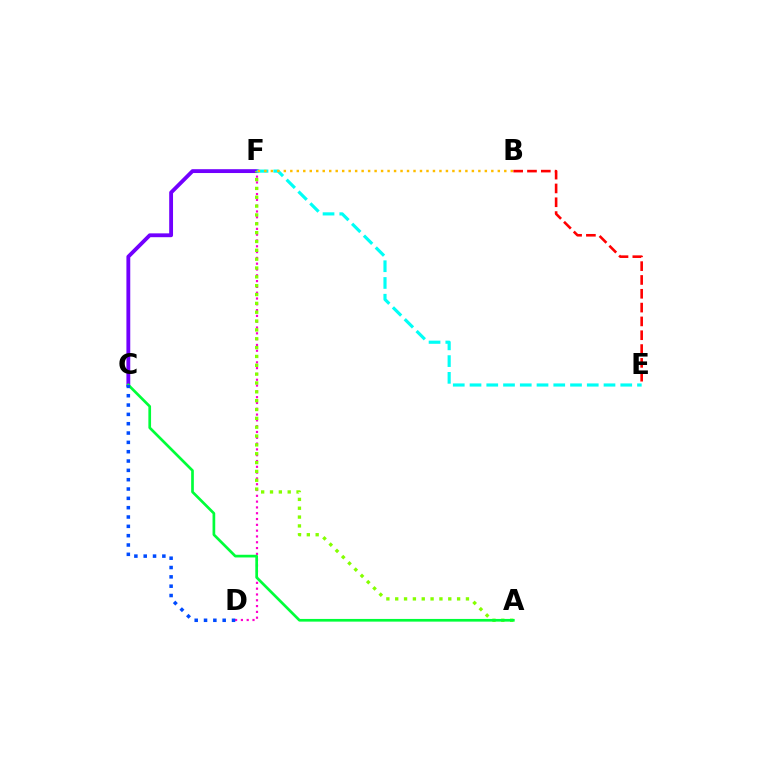{('D', 'F'): [{'color': '#ff00cf', 'line_style': 'dotted', 'thickness': 1.58}], ('C', 'F'): [{'color': '#7200ff', 'line_style': 'solid', 'thickness': 2.76}], ('A', 'F'): [{'color': '#84ff00', 'line_style': 'dotted', 'thickness': 2.4}], ('E', 'F'): [{'color': '#00fff6', 'line_style': 'dashed', 'thickness': 2.28}], ('A', 'C'): [{'color': '#00ff39', 'line_style': 'solid', 'thickness': 1.94}], ('B', 'E'): [{'color': '#ff0000', 'line_style': 'dashed', 'thickness': 1.88}], ('B', 'F'): [{'color': '#ffbd00', 'line_style': 'dotted', 'thickness': 1.76}], ('C', 'D'): [{'color': '#004bff', 'line_style': 'dotted', 'thickness': 2.53}]}